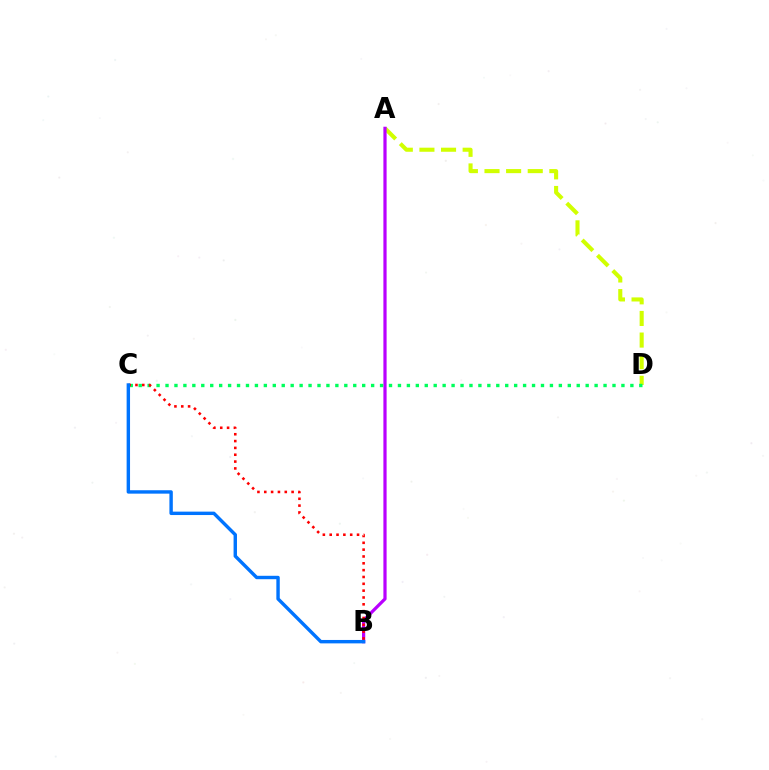{('A', 'D'): [{'color': '#d1ff00', 'line_style': 'dashed', 'thickness': 2.94}], ('A', 'B'): [{'color': '#b900ff', 'line_style': 'solid', 'thickness': 2.31}], ('C', 'D'): [{'color': '#00ff5c', 'line_style': 'dotted', 'thickness': 2.43}], ('B', 'C'): [{'color': '#ff0000', 'line_style': 'dotted', 'thickness': 1.86}, {'color': '#0074ff', 'line_style': 'solid', 'thickness': 2.46}]}